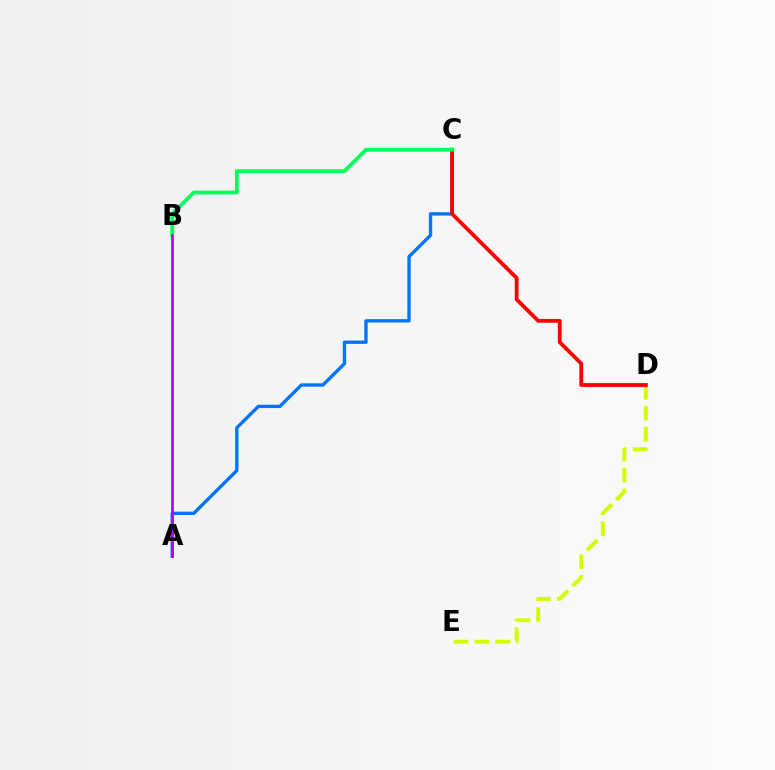{('D', 'E'): [{'color': '#d1ff00', 'line_style': 'dashed', 'thickness': 2.84}], ('A', 'C'): [{'color': '#0074ff', 'line_style': 'solid', 'thickness': 2.4}], ('C', 'D'): [{'color': '#ff0000', 'line_style': 'solid', 'thickness': 2.74}], ('B', 'C'): [{'color': '#00ff5c', 'line_style': 'solid', 'thickness': 2.71}], ('A', 'B'): [{'color': '#b900ff', 'line_style': 'solid', 'thickness': 1.95}]}